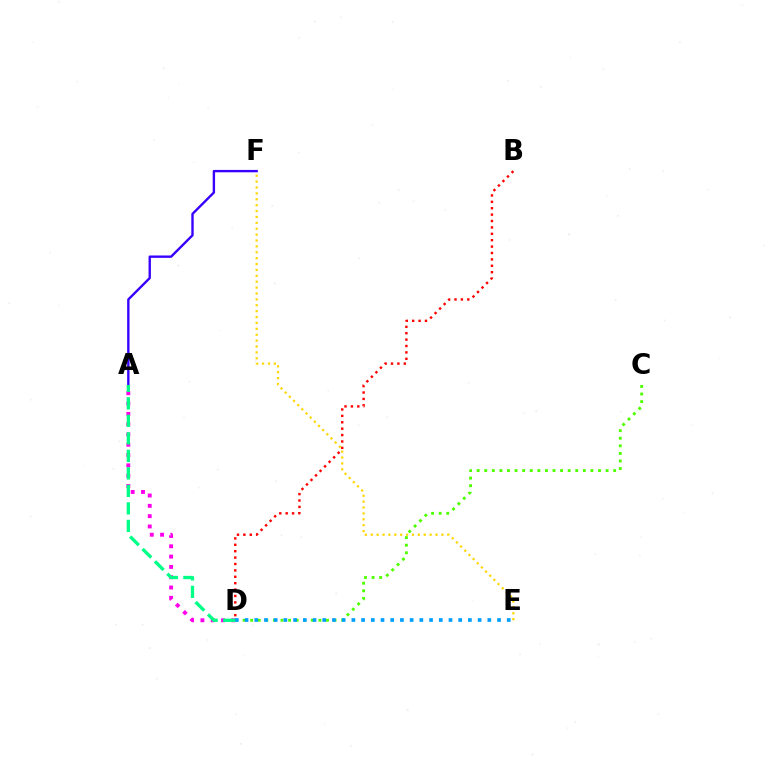{('A', 'F'): [{'color': '#3700ff', 'line_style': 'solid', 'thickness': 1.71}], ('B', 'D'): [{'color': '#ff0000', 'line_style': 'dotted', 'thickness': 1.74}], ('C', 'D'): [{'color': '#4fff00', 'line_style': 'dotted', 'thickness': 2.06}], ('A', 'D'): [{'color': '#ff00ed', 'line_style': 'dotted', 'thickness': 2.8}, {'color': '#00ff86', 'line_style': 'dashed', 'thickness': 2.38}], ('E', 'F'): [{'color': '#ffd500', 'line_style': 'dotted', 'thickness': 1.6}], ('D', 'E'): [{'color': '#009eff', 'line_style': 'dotted', 'thickness': 2.64}]}